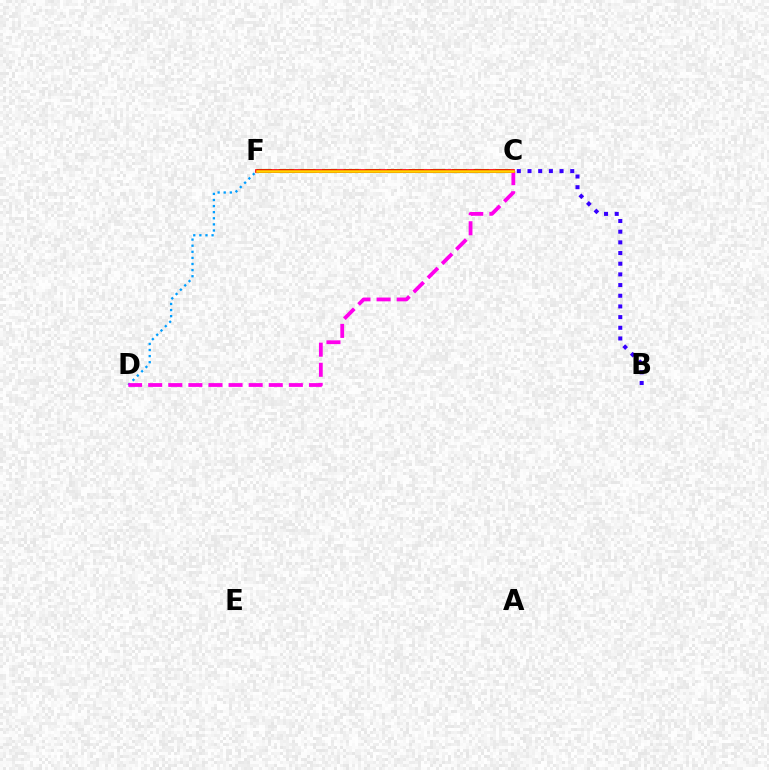{('D', 'F'): [{'color': '#009eff', 'line_style': 'dotted', 'thickness': 1.66}], ('C', 'F'): [{'color': '#00ff86', 'line_style': 'dashed', 'thickness': 2.19}, {'color': '#4fff00', 'line_style': 'dashed', 'thickness': 2.94}, {'color': '#ff0000', 'line_style': 'solid', 'thickness': 2.65}, {'color': '#ffd500', 'line_style': 'solid', 'thickness': 1.82}], ('C', 'D'): [{'color': '#ff00ed', 'line_style': 'dashed', 'thickness': 2.73}], ('B', 'C'): [{'color': '#3700ff', 'line_style': 'dotted', 'thickness': 2.9}]}